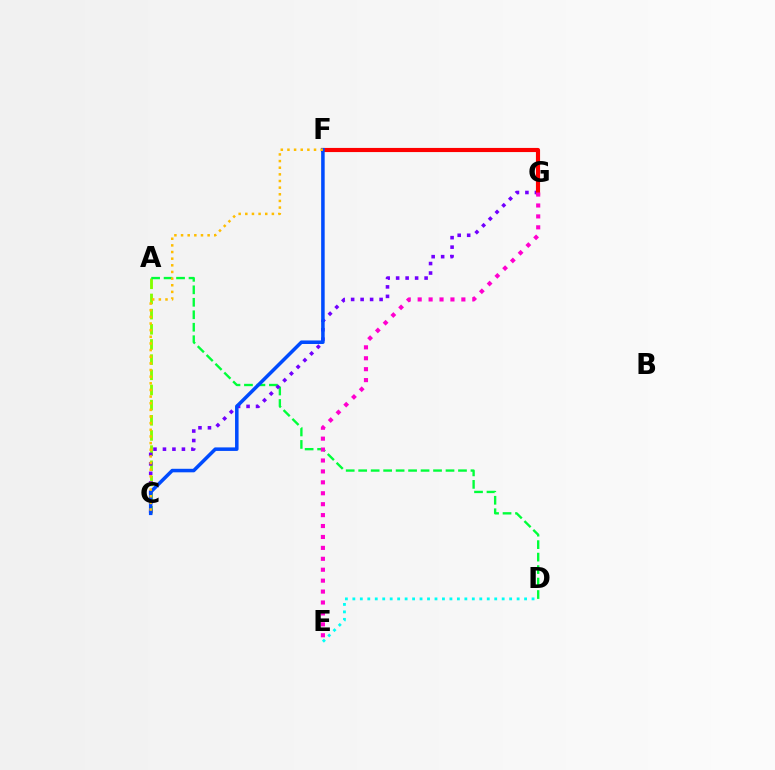{('A', 'C'): [{'color': '#84ff00', 'line_style': 'dashed', 'thickness': 2.06}], ('A', 'D'): [{'color': '#00ff39', 'line_style': 'dashed', 'thickness': 1.69}], ('C', 'G'): [{'color': '#7200ff', 'line_style': 'dotted', 'thickness': 2.58}], ('F', 'G'): [{'color': '#ff0000', 'line_style': 'solid', 'thickness': 2.98}], ('C', 'F'): [{'color': '#004bff', 'line_style': 'solid', 'thickness': 2.54}, {'color': '#ffbd00', 'line_style': 'dotted', 'thickness': 1.81}], ('E', 'G'): [{'color': '#ff00cf', 'line_style': 'dotted', 'thickness': 2.97}], ('D', 'E'): [{'color': '#00fff6', 'line_style': 'dotted', 'thickness': 2.03}]}